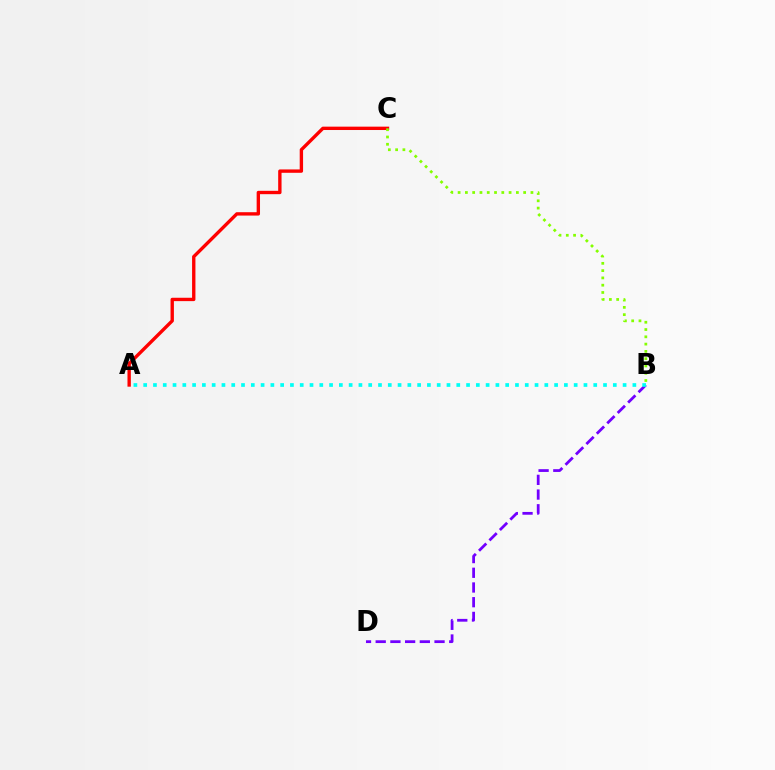{('A', 'C'): [{'color': '#ff0000', 'line_style': 'solid', 'thickness': 2.42}], ('B', 'D'): [{'color': '#7200ff', 'line_style': 'dashed', 'thickness': 2.0}], ('B', 'C'): [{'color': '#84ff00', 'line_style': 'dotted', 'thickness': 1.98}], ('A', 'B'): [{'color': '#00fff6', 'line_style': 'dotted', 'thickness': 2.66}]}